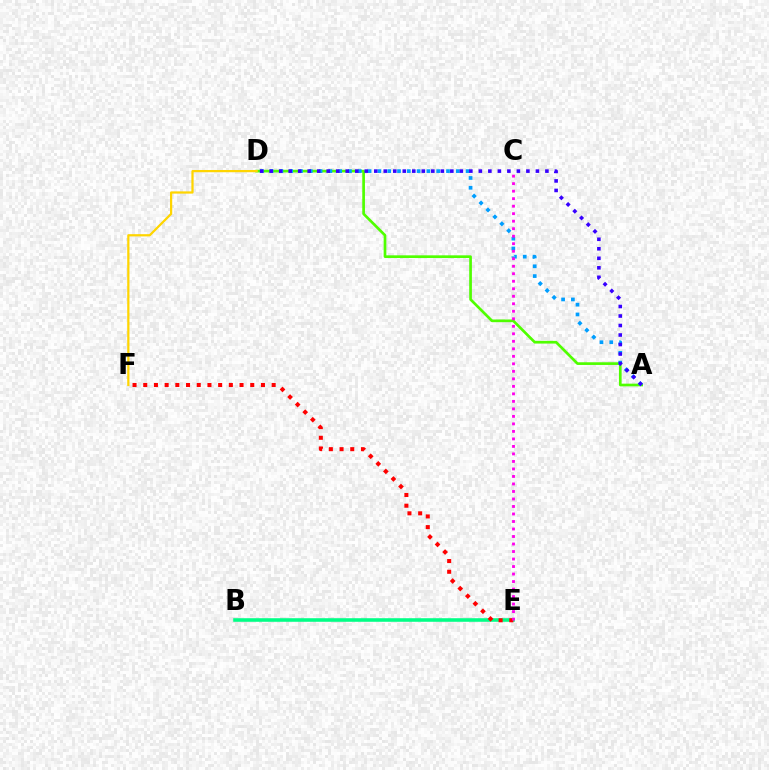{('B', 'E'): [{'color': '#00ff86', 'line_style': 'solid', 'thickness': 2.57}], ('E', 'F'): [{'color': '#ff0000', 'line_style': 'dotted', 'thickness': 2.91}], ('A', 'D'): [{'color': '#4fff00', 'line_style': 'solid', 'thickness': 1.93}, {'color': '#009eff', 'line_style': 'dotted', 'thickness': 2.66}, {'color': '#3700ff', 'line_style': 'dotted', 'thickness': 2.58}], ('C', 'E'): [{'color': '#ff00ed', 'line_style': 'dotted', 'thickness': 2.04}], ('D', 'F'): [{'color': '#ffd500', 'line_style': 'solid', 'thickness': 1.61}]}